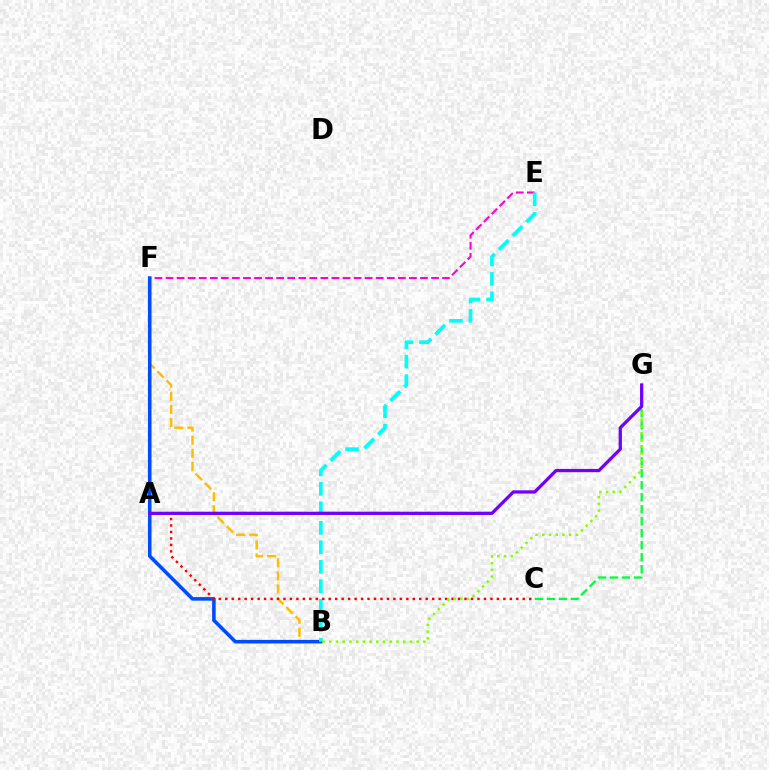{('E', 'F'): [{'color': '#ff00cf', 'line_style': 'dashed', 'thickness': 1.5}], ('B', 'F'): [{'color': '#ffbd00', 'line_style': 'dashed', 'thickness': 1.78}, {'color': '#004bff', 'line_style': 'solid', 'thickness': 2.57}], ('C', 'G'): [{'color': '#00ff39', 'line_style': 'dashed', 'thickness': 1.63}], ('B', 'E'): [{'color': '#00fff6', 'line_style': 'dashed', 'thickness': 2.64}], ('A', 'C'): [{'color': '#ff0000', 'line_style': 'dotted', 'thickness': 1.76}], ('B', 'G'): [{'color': '#84ff00', 'line_style': 'dotted', 'thickness': 1.83}], ('A', 'G'): [{'color': '#7200ff', 'line_style': 'solid', 'thickness': 2.35}]}